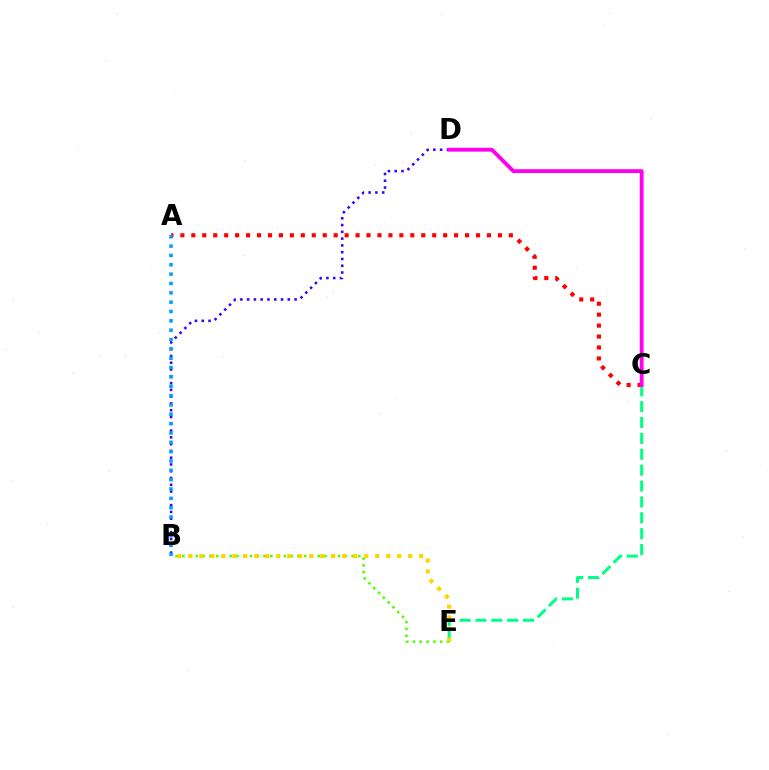{('B', 'D'): [{'color': '#3700ff', 'line_style': 'dotted', 'thickness': 1.84}], ('A', 'C'): [{'color': '#ff0000', 'line_style': 'dotted', 'thickness': 2.97}], ('C', 'E'): [{'color': '#00ff86', 'line_style': 'dashed', 'thickness': 2.16}], ('C', 'D'): [{'color': '#ff00ed', 'line_style': 'solid', 'thickness': 2.77}], ('B', 'E'): [{'color': '#4fff00', 'line_style': 'dotted', 'thickness': 1.84}, {'color': '#ffd500', 'line_style': 'dotted', 'thickness': 2.99}], ('A', 'B'): [{'color': '#009eff', 'line_style': 'dotted', 'thickness': 2.54}]}